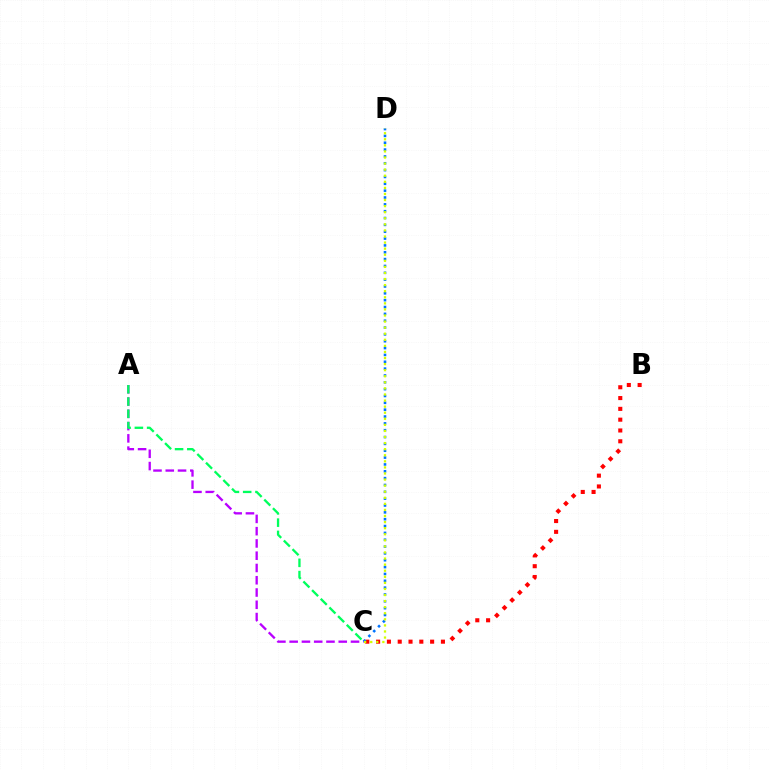{('B', 'C'): [{'color': '#ff0000', 'line_style': 'dotted', 'thickness': 2.94}], ('A', 'C'): [{'color': '#b900ff', 'line_style': 'dashed', 'thickness': 1.67}, {'color': '#00ff5c', 'line_style': 'dashed', 'thickness': 1.67}], ('C', 'D'): [{'color': '#0074ff', 'line_style': 'dotted', 'thickness': 1.86}, {'color': '#d1ff00', 'line_style': 'dotted', 'thickness': 1.65}]}